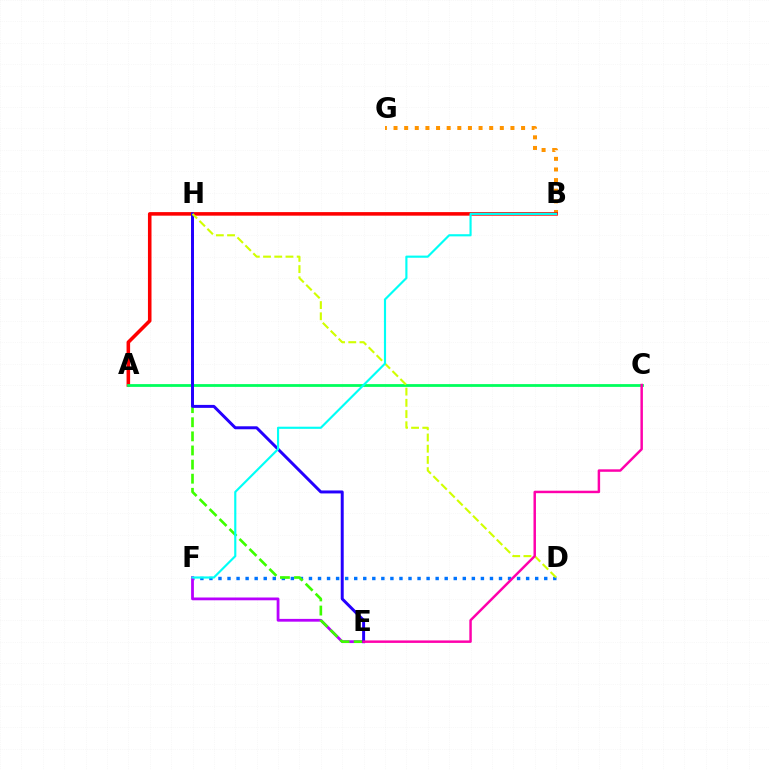{('B', 'G'): [{'color': '#ff9400', 'line_style': 'dotted', 'thickness': 2.89}], ('A', 'B'): [{'color': '#ff0000', 'line_style': 'solid', 'thickness': 2.56}], ('D', 'F'): [{'color': '#0074ff', 'line_style': 'dotted', 'thickness': 2.46}], ('E', 'F'): [{'color': '#b900ff', 'line_style': 'solid', 'thickness': 2.01}], ('E', 'H'): [{'color': '#3dff00', 'line_style': 'dashed', 'thickness': 1.92}, {'color': '#2500ff', 'line_style': 'solid', 'thickness': 2.14}], ('A', 'C'): [{'color': '#00ff5c', 'line_style': 'solid', 'thickness': 2.0}], ('D', 'H'): [{'color': '#d1ff00', 'line_style': 'dashed', 'thickness': 1.52}], ('B', 'F'): [{'color': '#00fff6', 'line_style': 'solid', 'thickness': 1.55}], ('C', 'E'): [{'color': '#ff00ac', 'line_style': 'solid', 'thickness': 1.78}]}